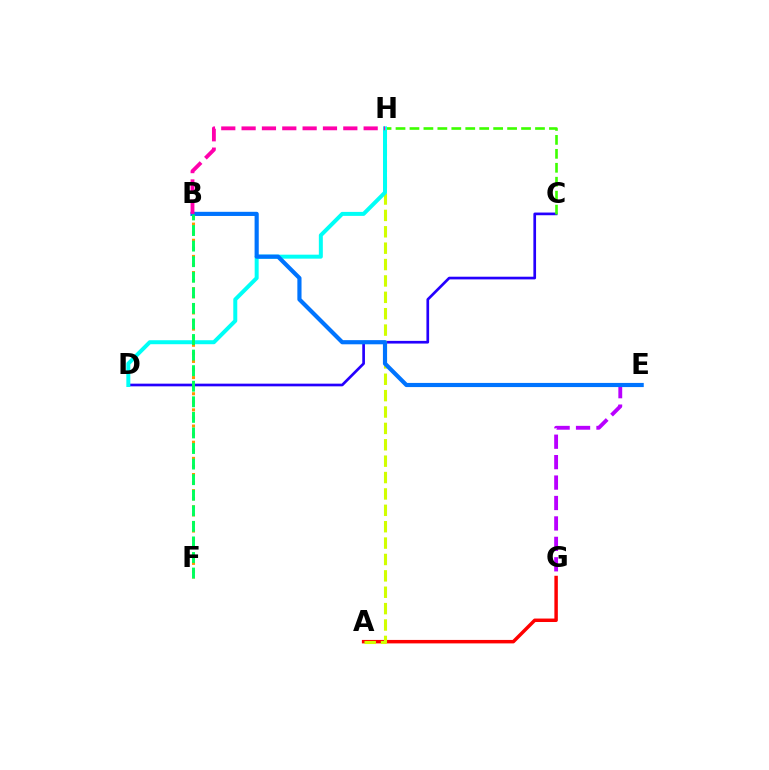{('A', 'G'): [{'color': '#ff0000', 'line_style': 'solid', 'thickness': 2.5}], ('B', 'F'): [{'color': '#ff9400', 'line_style': 'dotted', 'thickness': 2.19}, {'color': '#00ff5c', 'line_style': 'dashed', 'thickness': 2.12}], ('C', 'D'): [{'color': '#2500ff', 'line_style': 'solid', 'thickness': 1.93}], ('A', 'H'): [{'color': '#d1ff00', 'line_style': 'dashed', 'thickness': 2.23}], ('C', 'H'): [{'color': '#3dff00', 'line_style': 'dashed', 'thickness': 1.89}], ('E', 'G'): [{'color': '#b900ff', 'line_style': 'dashed', 'thickness': 2.78}], ('D', 'H'): [{'color': '#00fff6', 'line_style': 'solid', 'thickness': 2.87}], ('B', 'E'): [{'color': '#0074ff', 'line_style': 'solid', 'thickness': 3.0}], ('B', 'H'): [{'color': '#ff00ac', 'line_style': 'dashed', 'thickness': 2.76}]}